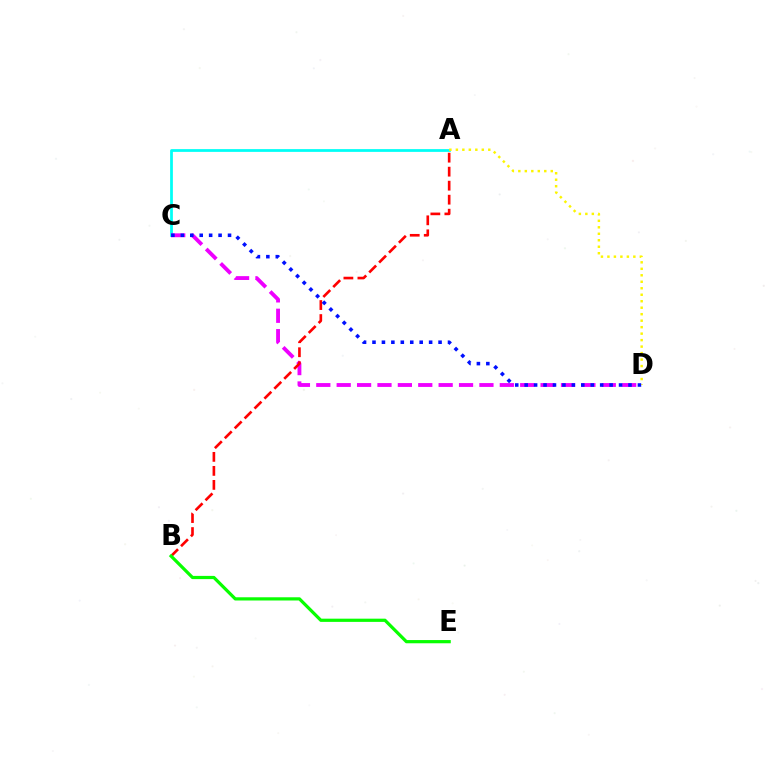{('A', 'C'): [{'color': '#00fff6', 'line_style': 'solid', 'thickness': 1.98}], ('C', 'D'): [{'color': '#ee00ff', 'line_style': 'dashed', 'thickness': 2.77}, {'color': '#0010ff', 'line_style': 'dotted', 'thickness': 2.56}], ('A', 'B'): [{'color': '#ff0000', 'line_style': 'dashed', 'thickness': 1.9}], ('A', 'D'): [{'color': '#fcf500', 'line_style': 'dotted', 'thickness': 1.76}], ('B', 'E'): [{'color': '#08ff00', 'line_style': 'solid', 'thickness': 2.31}]}